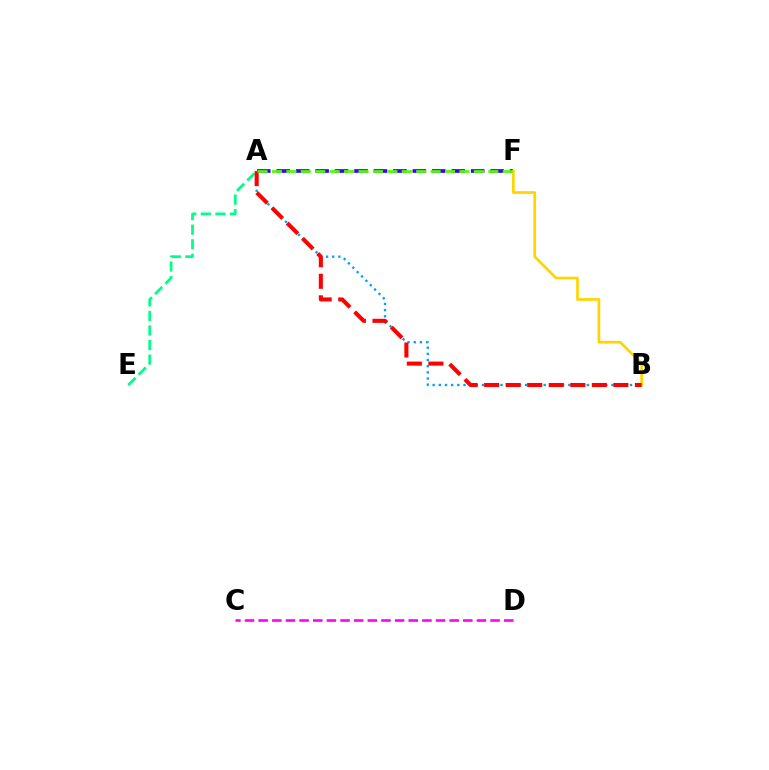{('A', 'F'): [{'color': '#3700ff', 'line_style': 'dashed', 'thickness': 2.64}, {'color': '#4fff00', 'line_style': 'dashed', 'thickness': 1.96}], ('A', 'E'): [{'color': '#00ff86', 'line_style': 'dashed', 'thickness': 1.98}], ('C', 'D'): [{'color': '#ff00ed', 'line_style': 'dashed', 'thickness': 1.85}], ('B', 'F'): [{'color': '#ffd500', 'line_style': 'solid', 'thickness': 1.95}], ('A', 'B'): [{'color': '#009eff', 'line_style': 'dotted', 'thickness': 1.68}, {'color': '#ff0000', 'line_style': 'dashed', 'thickness': 2.93}]}